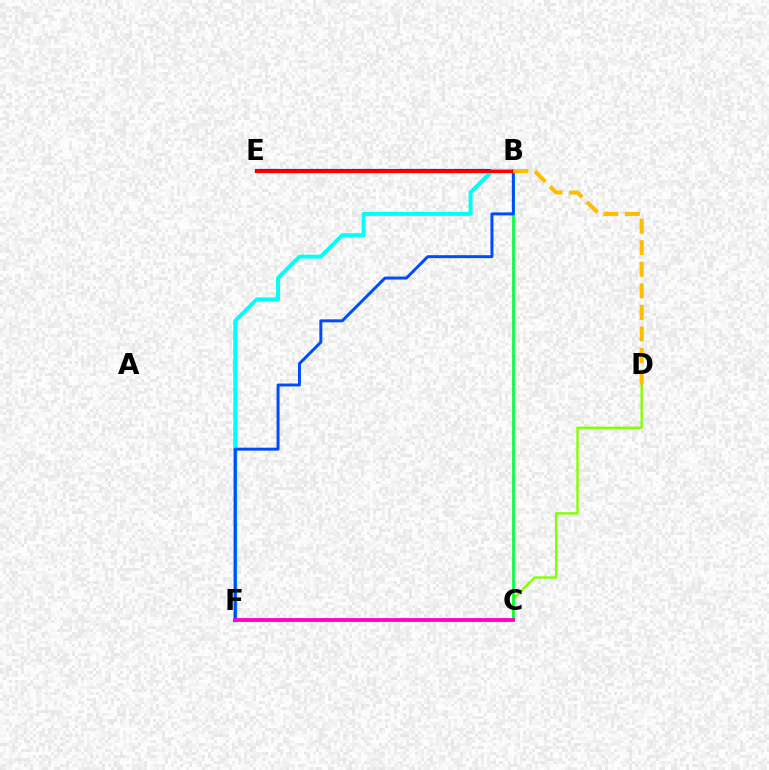{('B', 'E'): [{'color': '#7200ff', 'line_style': 'solid', 'thickness': 3.0}, {'color': '#ff0000', 'line_style': 'solid', 'thickness': 2.17}], ('C', 'D'): [{'color': '#84ff00', 'line_style': 'solid', 'thickness': 1.71}], ('B', 'C'): [{'color': '#00ff39', 'line_style': 'solid', 'thickness': 1.91}], ('B', 'F'): [{'color': '#00fff6', 'line_style': 'solid', 'thickness': 2.85}, {'color': '#004bff', 'line_style': 'solid', 'thickness': 2.14}], ('C', 'F'): [{'color': '#ff00cf', 'line_style': 'solid', 'thickness': 2.75}], ('B', 'D'): [{'color': '#ffbd00', 'line_style': 'dashed', 'thickness': 2.93}]}